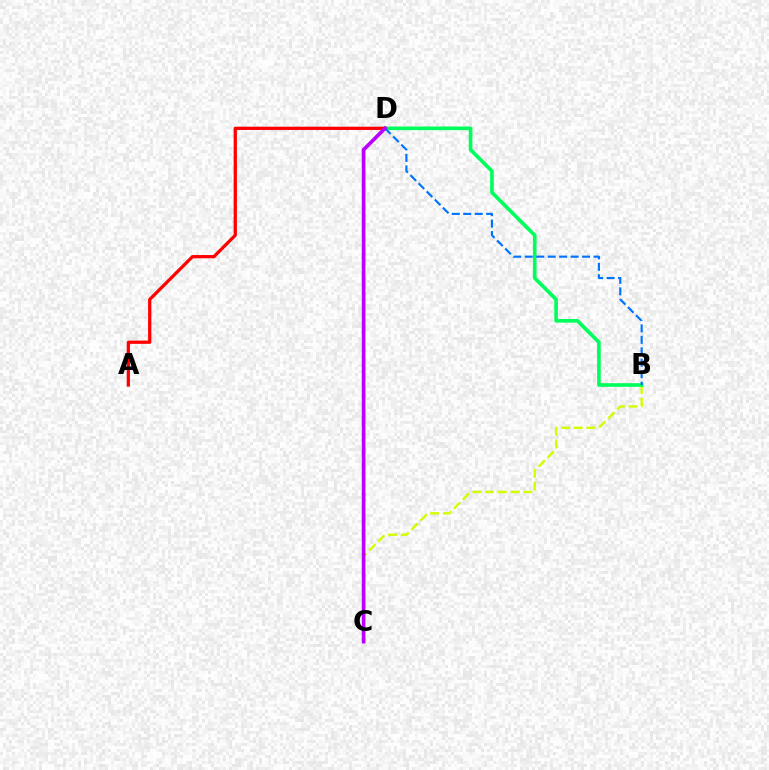{('B', 'C'): [{'color': '#d1ff00', 'line_style': 'dashed', 'thickness': 1.73}], ('B', 'D'): [{'color': '#00ff5c', 'line_style': 'solid', 'thickness': 2.62}, {'color': '#0074ff', 'line_style': 'dashed', 'thickness': 1.56}], ('A', 'D'): [{'color': '#ff0000', 'line_style': 'solid', 'thickness': 2.34}], ('C', 'D'): [{'color': '#b900ff', 'line_style': 'solid', 'thickness': 2.65}]}